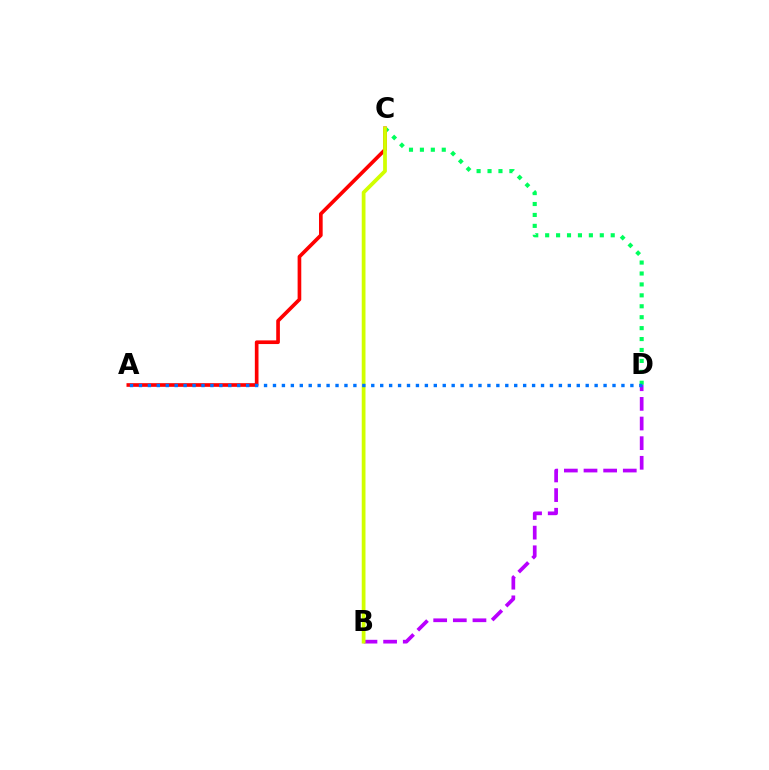{('B', 'D'): [{'color': '#b900ff', 'line_style': 'dashed', 'thickness': 2.67}], ('C', 'D'): [{'color': '#00ff5c', 'line_style': 'dotted', 'thickness': 2.97}], ('A', 'C'): [{'color': '#ff0000', 'line_style': 'solid', 'thickness': 2.64}], ('B', 'C'): [{'color': '#d1ff00', 'line_style': 'solid', 'thickness': 2.7}], ('A', 'D'): [{'color': '#0074ff', 'line_style': 'dotted', 'thickness': 2.43}]}